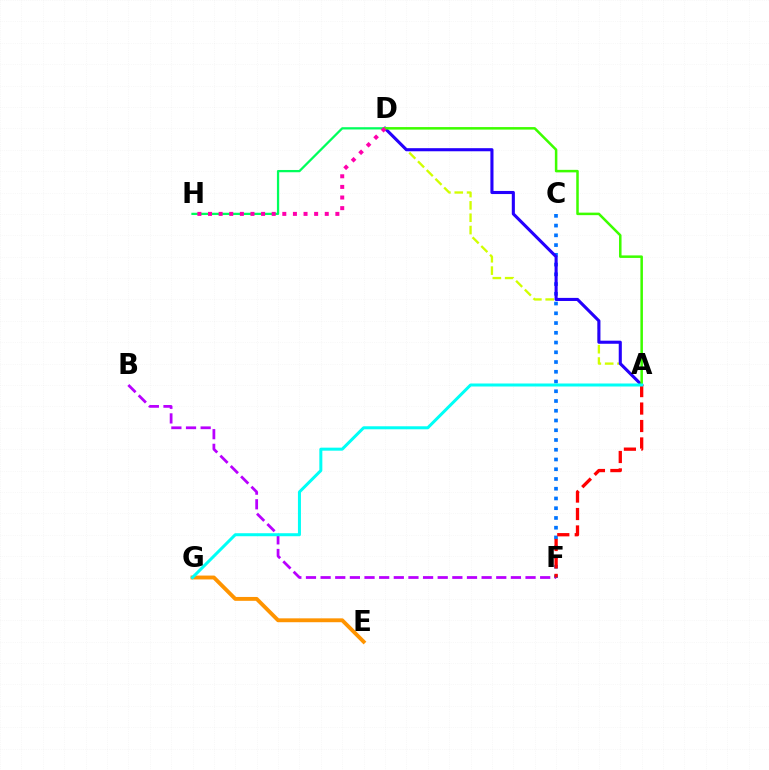{('C', 'F'): [{'color': '#0074ff', 'line_style': 'dotted', 'thickness': 2.65}], ('A', 'D'): [{'color': '#d1ff00', 'line_style': 'dashed', 'thickness': 1.68}, {'color': '#2500ff', 'line_style': 'solid', 'thickness': 2.23}, {'color': '#3dff00', 'line_style': 'solid', 'thickness': 1.82}], ('B', 'F'): [{'color': '#b900ff', 'line_style': 'dashed', 'thickness': 1.99}], ('E', 'G'): [{'color': '#ff9400', 'line_style': 'solid', 'thickness': 2.79}], ('D', 'H'): [{'color': '#00ff5c', 'line_style': 'solid', 'thickness': 1.63}, {'color': '#ff00ac', 'line_style': 'dotted', 'thickness': 2.88}], ('A', 'F'): [{'color': '#ff0000', 'line_style': 'dashed', 'thickness': 2.37}], ('A', 'G'): [{'color': '#00fff6', 'line_style': 'solid', 'thickness': 2.17}]}